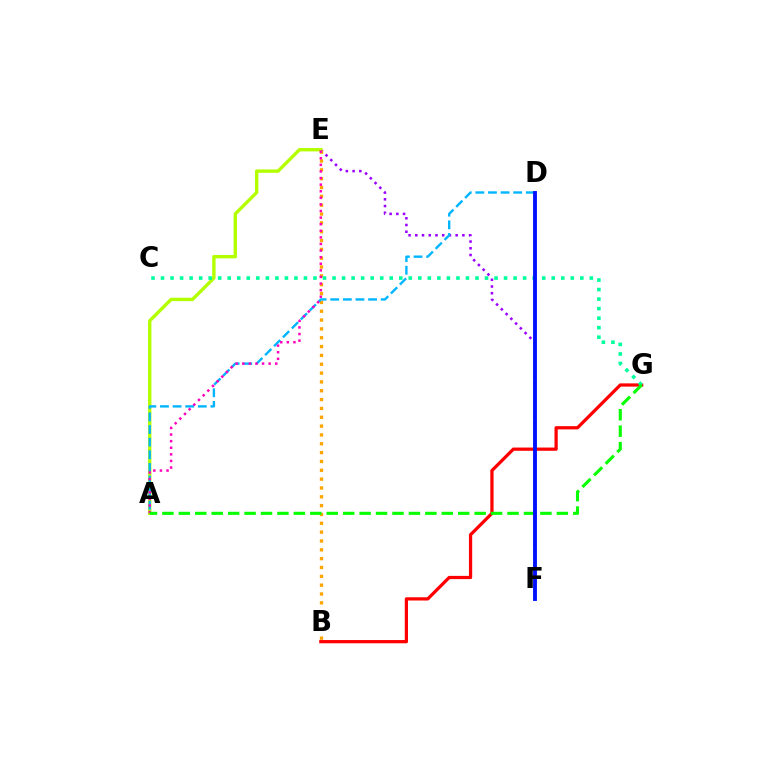{('E', 'F'): [{'color': '#9b00ff', 'line_style': 'dotted', 'thickness': 1.83}], ('A', 'E'): [{'color': '#b3ff00', 'line_style': 'solid', 'thickness': 2.43}, {'color': '#ff00bd', 'line_style': 'dotted', 'thickness': 1.79}], ('B', 'E'): [{'color': '#ffa500', 'line_style': 'dotted', 'thickness': 2.4}], ('A', 'D'): [{'color': '#00b5ff', 'line_style': 'dashed', 'thickness': 1.71}], ('B', 'G'): [{'color': '#ff0000', 'line_style': 'solid', 'thickness': 2.33}], ('C', 'G'): [{'color': '#00ff9d', 'line_style': 'dotted', 'thickness': 2.59}], ('A', 'G'): [{'color': '#08ff00', 'line_style': 'dashed', 'thickness': 2.23}], ('D', 'F'): [{'color': '#0010ff', 'line_style': 'solid', 'thickness': 2.79}]}